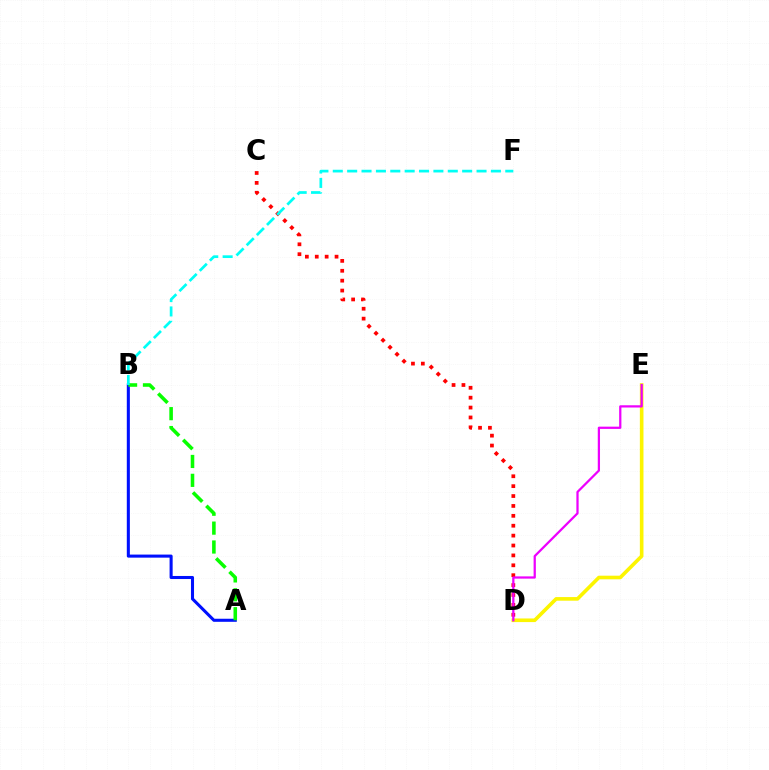{('A', 'B'): [{'color': '#0010ff', 'line_style': 'solid', 'thickness': 2.21}, {'color': '#08ff00', 'line_style': 'dashed', 'thickness': 2.57}], ('C', 'D'): [{'color': '#ff0000', 'line_style': 'dotted', 'thickness': 2.69}], ('B', 'F'): [{'color': '#00fff6', 'line_style': 'dashed', 'thickness': 1.95}], ('D', 'E'): [{'color': '#fcf500', 'line_style': 'solid', 'thickness': 2.61}, {'color': '#ee00ff', 'line_style': 'solid', 'thickness': 1.62}]}